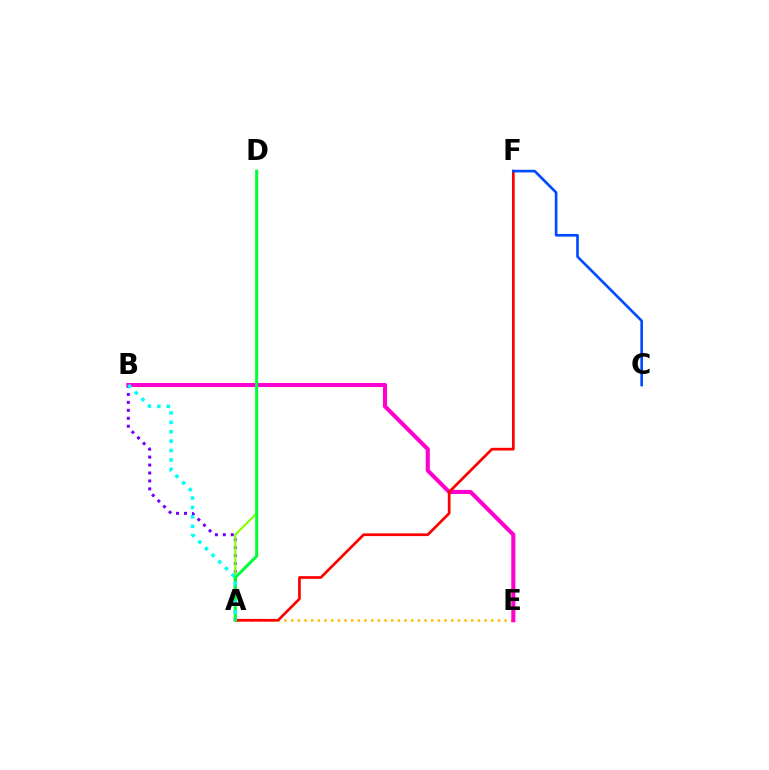{('A', 'B'): [{'color': '#7200ff', 'line_style': 'dotted', 'thickness': 2.16}, {'color': '#00fff6', 'line_style': 'dotted', 'thickness': 2.55}], ('A', 'D'): [{'color': '#84ff00', 'line_style': 'solid', 'thickness': 1.52}, {'color': '#00ff39', 'line_style': 'solid', 'thickness': 2.15}], ('A', 'E'): [{'color': '#ffbd00', 'line_style': 'dotted', 'thickness': 1.81}], ('B', 'E'): [{'color': '#ff00cf', 'line_style': 'solid', 'thickness': 2.94}], ('A', 'F'): [{'color': '#ff0000', 'line_style': 'solid', 'thickness': 1.95}], ('C', 'F'): [{'color': '#004bff', 'line_style': 'solid', 'thickness': 1.9}]}